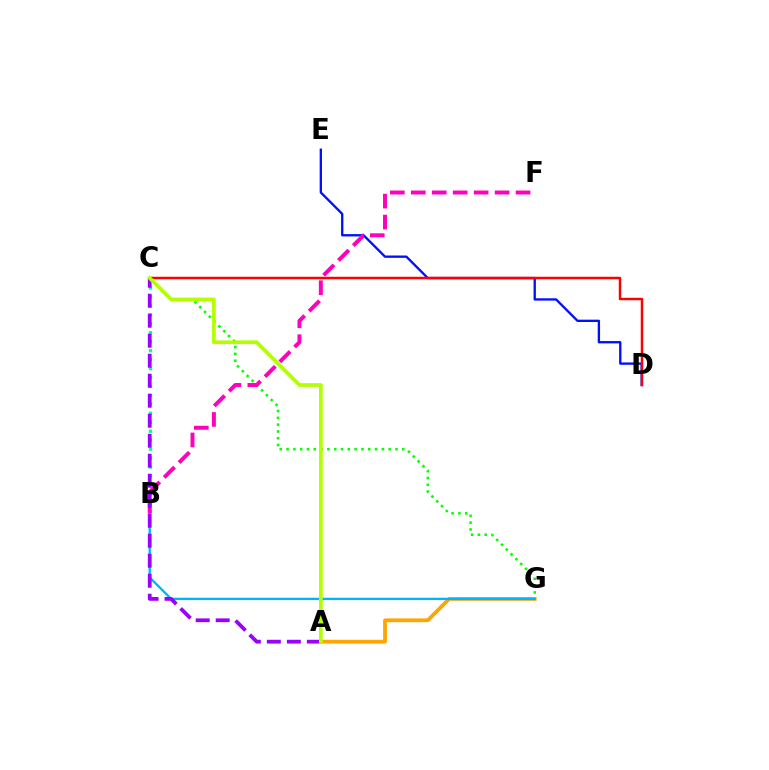{('D', 'E'): [{'color': '#0010ff', 'line_style': 'solid', 'thickness': 1.68}], ('C', 'G'): [{'color': '#08ff00', 'line_style': 'dotted', 'thickness': 1.85}], ('A', 'G'): [{'color': '#ffa500', 'line_style': 'solid', 'thickness': 2.71}], ('C', 'D'): [{'color': '#ff0000', 'line_style': 'solid', 'thickness': 1.78}], ('B', 'C'): [{'color': '#00ff9d', 'line_style': 'dotted', 'thickness': 2.43}], ('B', 'G'): [{'color': '#00b5ff', 'line_style': 'solid', 'thickness': 1.69}], ('B', 'F'): [{'color': '#ff00bd', 'line_style': 'dashed', 'thickness': 2.85}], ('A', 'C'): [{'color': '#9b00ff', 'line_style': 'dashed', 'thickness': 2.72}, {'color': '#b3ff00', 'line_style': 'solid', 'thickness': 2.67}]}